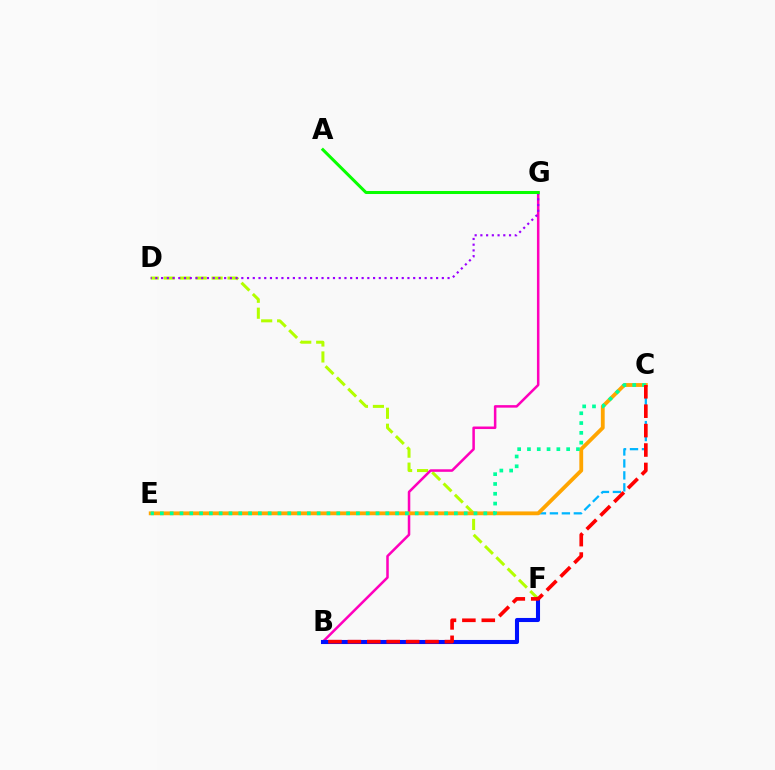{('D', 'F'): [{'color': '#b3ff00', 'line_style': 'dashed', 'thickness': 2.17}], ('B', 'G'): [{'color': '#ff00bd', 'line_style': 'solid', 'thickness': 1.82}], ('D', 'G'): [{'color': '#9b00ff', 'line_style': 'dotted', 'thickness': 1.56}], ('C', 'E'): [{'color': '#00b5ff', 'line_style': 'dashed', 'thickness': 1.63}, {'color': '#ffa500', 'line_style': 'solid', 'thickness': 2.75}, {'color': '#00ff9d', 'line_style': 'dotted', 'thickness': 2.66}], ('A', 'G'): [{'color': '#08ff00', 'line_style': 'solid', 'thickness': 2.19}], ('B', 'F'): [{'color': '#0010ff', 'line_style': 'solid', 'thickness': 2.93}], ('B', 'C'): [{'color': '#ff0000', 'line_style': 'dashed', 'thickness': 2.64}]}